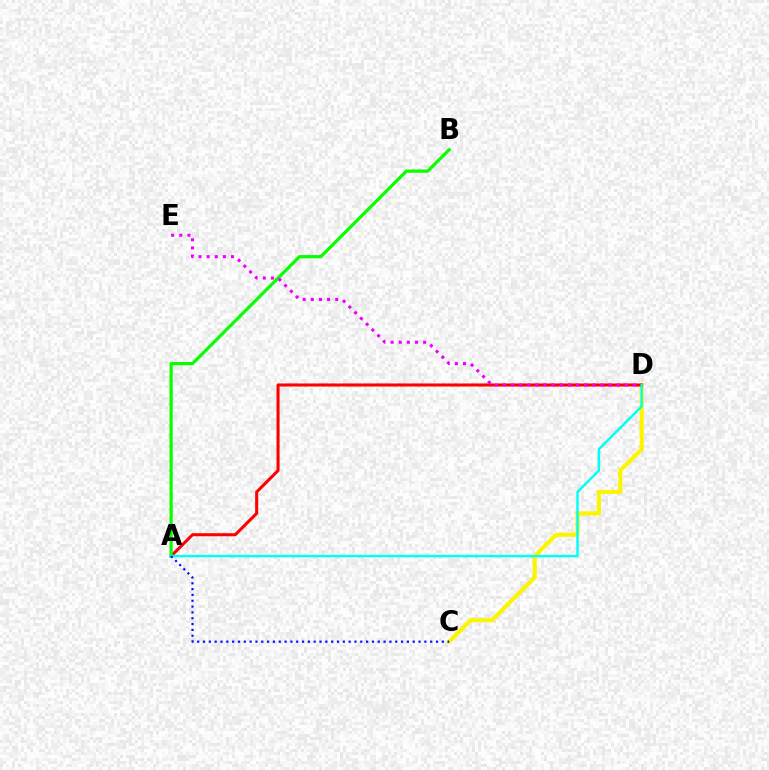{('C', 'D'): [{'color': '#fcf500', 'line_style': 'solid', 'thickness': 2.97}], ('A', 'D'): [{'color': '#ff0000', 'line_style': 'solid', 'thickness': 2.2}, {'color': '#00fff6', 'line_style': 'solid', 'thickness': 1.75}], ('A', 'B'): [{'color': '#08ff00', 'line_style': 'solid', 'thickness': 2.31}], ('D', 'E'): [{'color': '#ee00ff', 'line_style': 'dotted', 'thickness': 2.21}], ('A', 'C'): [{'color': '#0010ff', 'line_style': 'dotted', 'thickness': 1.58}]}